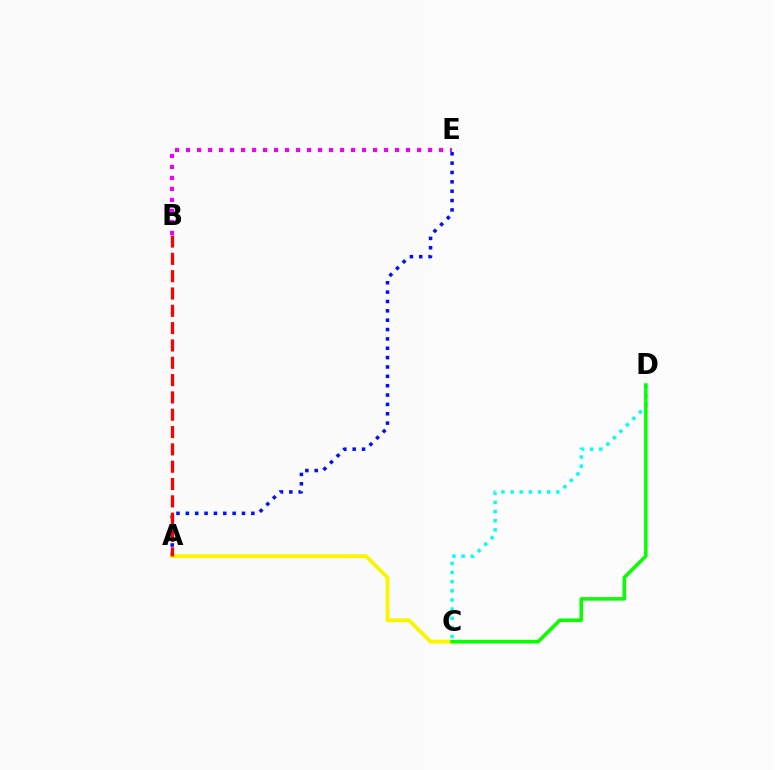{('A', 'E'): [{'color': '#0010ff', 'line_style': 'dotted', 'thickness': 2.54}], ('C', 'D'): [{'color': '#00fff6', 'line_style': 'dotted', 'thickness': 2.49}, {'color': '#08ff00', 'line_style': 'solid', 'thickness': 2.55}], ('B', 'E'): [{'color': '#ee00ff', 'line_style': 'dotted', 'thickness': 2.99}], ('A', 'C'): [{'color': '#fcf500', 'line_style': 'solid', 'thickness': 2.75}], ('A', 'B'): [{'color': '#ff0000', 'line_style': 'dashed', 'thickness': 2.35}]}